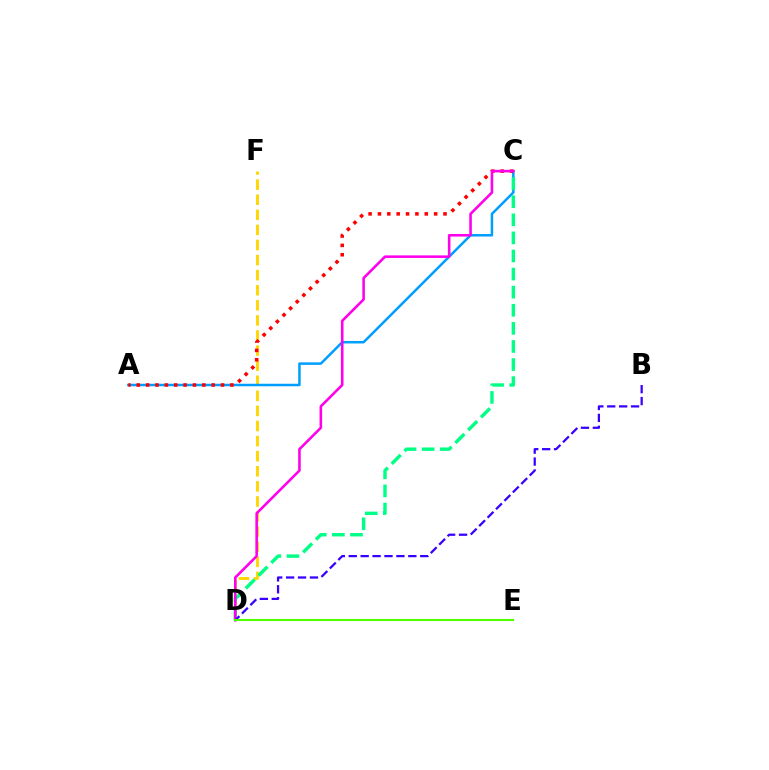{('D', 'F'): [{'color': '#ffd500', 'line_style': 'dashed', 'thickness': 2.05}], ('A', 'C'): [{'color': '#009eff', 'line_style': 'solid', 'thickness': 1.81}, {'color': '#ff0000', 'line_style': 'dotted', 'thickness': 2.54}], ('C', 'D'): [{'color': '#00ff86', 'line_style': 'dashed', 'thickness': 2.46}, {'color': '#ff00ed', 'line_style': 'solid', 'thickness': 1.86}], ('B', 'D'): [{'color': '#3700ff', 'line_style': 'dashed', 'thickness': 1.62}], ('D', 'E'): [{'color': '#4fff00', 'line_style': 'solid', 'thickness': 1.51}]}